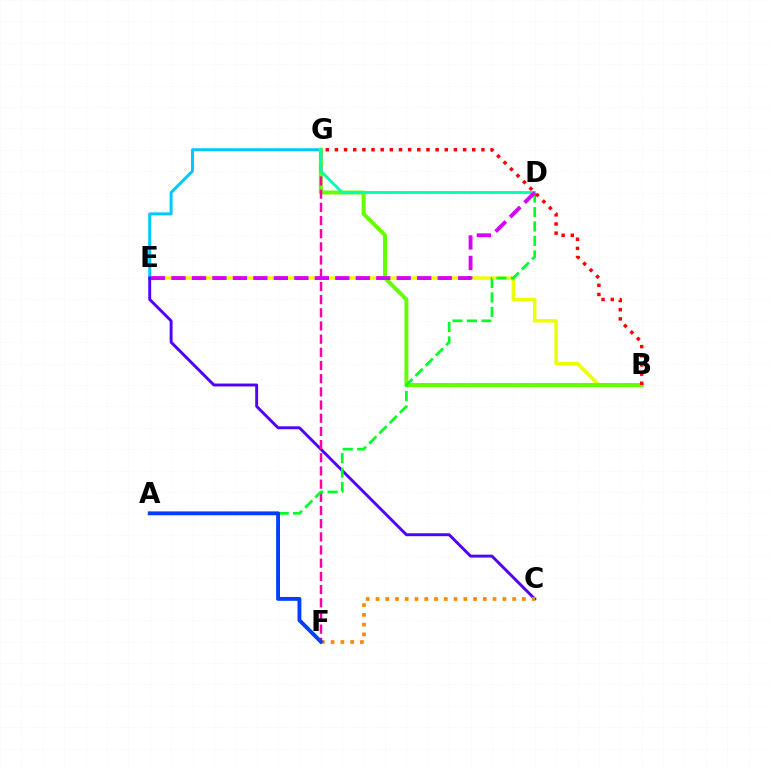{('B', 'E'): [{'color': '#eeff00', 'line_style': 'solid', 'thickness': 2.48}], ('E', 'G'): [{'color': '#00c7ff', 'line_style': 'solid', 'thickness': 2.13}], ('B', 'G'): [{'color': '#66ff00', 'line_style': 'solid', 'thickness': 2.85}, {'color': '#ff0000', 'line_style': 'dotted', 'thickness': 2.49}], ('C', 'E'): [{'color': '#4f00ff', 'line_style': 'solid', 'thickness': 2.09}], ('F', 'G'): [{'color': '#ff00a0', 'line_style': 'dashed', 'thickness': 1.79}], ('A', 'D'): [{'color': '#00ff27', 'line_style': 'dashed', 'thickness': 1.96}], ('C', 'F'): [{'color': '#ff8800', 'line_style': 'dotted', 'thickness': 2.65}], ('A', 'F'): [{'color': '#003fff', 'line_style': 'solid', 'thickness': 2.79}], ('D', 'G'): [{'color': '#00ffaf', 'line_style': 'solid', 'thickness': 2.03}], ('D', 'E'): [{'color': '#d600ff', 'line_style': 'dashed', 'thickness': 2.78}]}